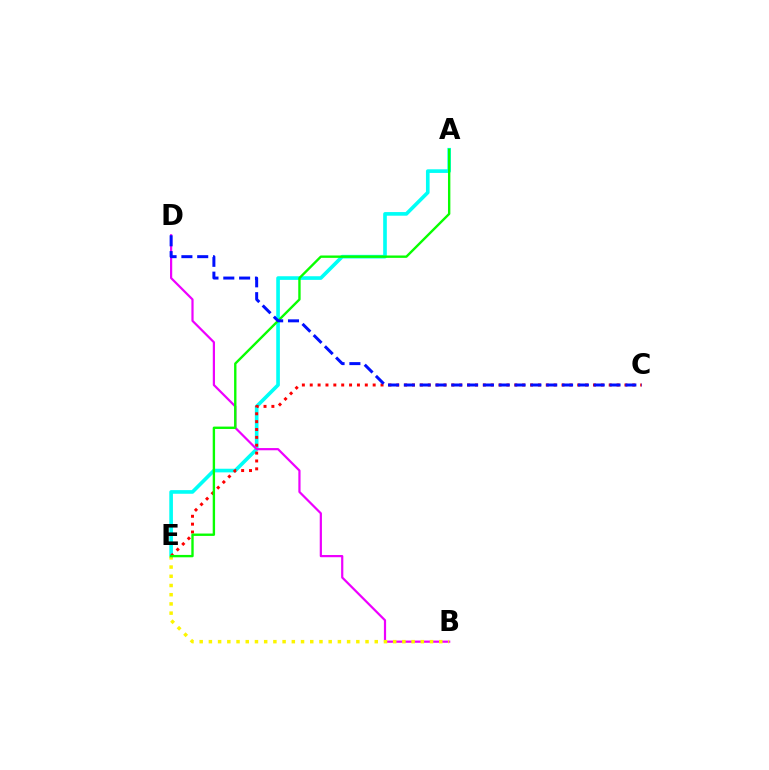{('A', 'E'): [{'color': '#00fff6', 'line_style': 'solid', 'thickness': 2.62}, {'color': '#08ff00', 'line_style': 'solid', 'thickness': 1.71}], ('C', 'E'): [{'color': '#ff0000', 'line_style': 'dotted', 'thickness': 2.14}], ('B', 'D'): [{'color': '#ee00ff', 'line_style': 'solid', 'thickness': 1.59}], ('B', 'E'): [{'color': '#fcf500', 'line_style': 'dotted', 'thickness': 2.5}], ('C', 'D'): [{'color': '#0010ff', 'line_style': 'dashed', 'thickness': 2.15}]}